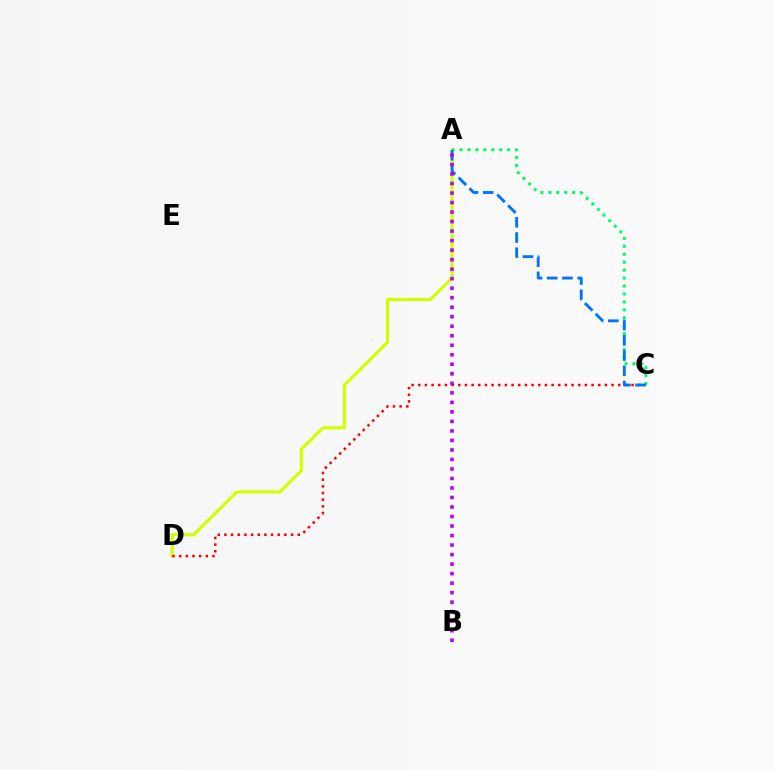{('A', 'D'): [{'color': '#d1ff00', 'line_style': 'solid', 'thickness': 2.27}], ('C', 'D'): [{'color': '#ff0000', 'line_style': 'dotted', 'thickness': 1.81}], ('A', 'C'): [{'color': '#00ff5c', 'line_style': 'dotted', 'thickness': 2.16}, {'color': '#0074ff', 'line_style': 'dashed', 'thickness': 2.07}], ('A', 'B'): [{'color': '#b900ff', 'line_style': 'dotted', 'thickness': 2.58}]}